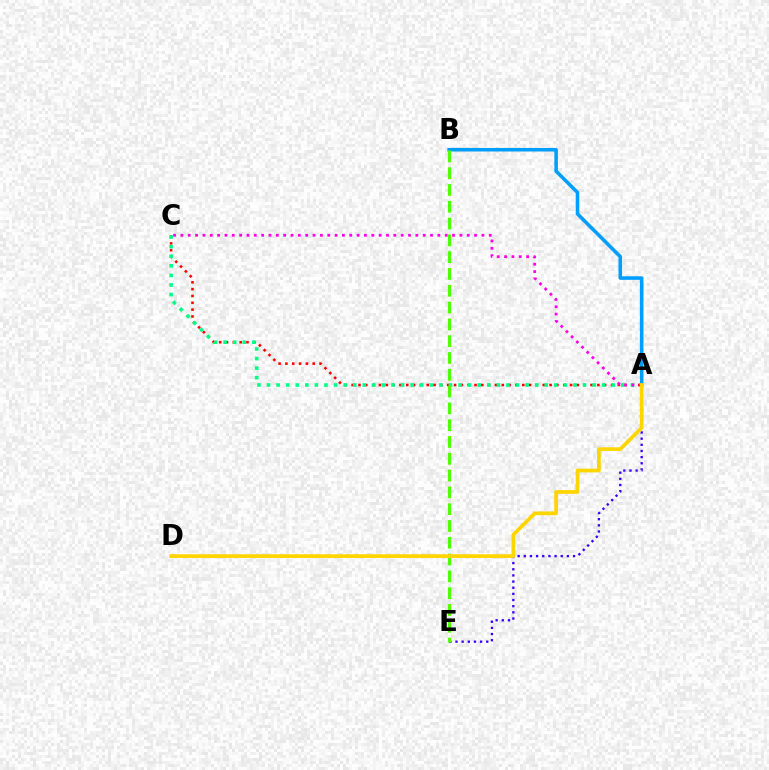{('A', 'B'): [{'color': '#009eff', 'line_style': 'solid', 'thickness': 2.56}], ('A', 'C'): [{'color': '#ff0000', 'line_style': 'dotted', 'thickness': 1.85}, {'color': '#00ff86', 'line_style': 'dotted', 'thickness': 2.6}, {'color': '#ff00ed', 'line_style': 'dotted', 'thickness': 1.99}], ('A', 'E'): [{'color': '#3700ff', 'line_style': 'dotted', 'thickness': 1.67}], ('B', 'E'): [{'color': '#4fff00', 'line_style': 'dashed', 'thickness': 2.28}], ('A', 'D'): [{'color': '#ffd500', 'line_style': 'solid', 'thickness': 2.68}]}